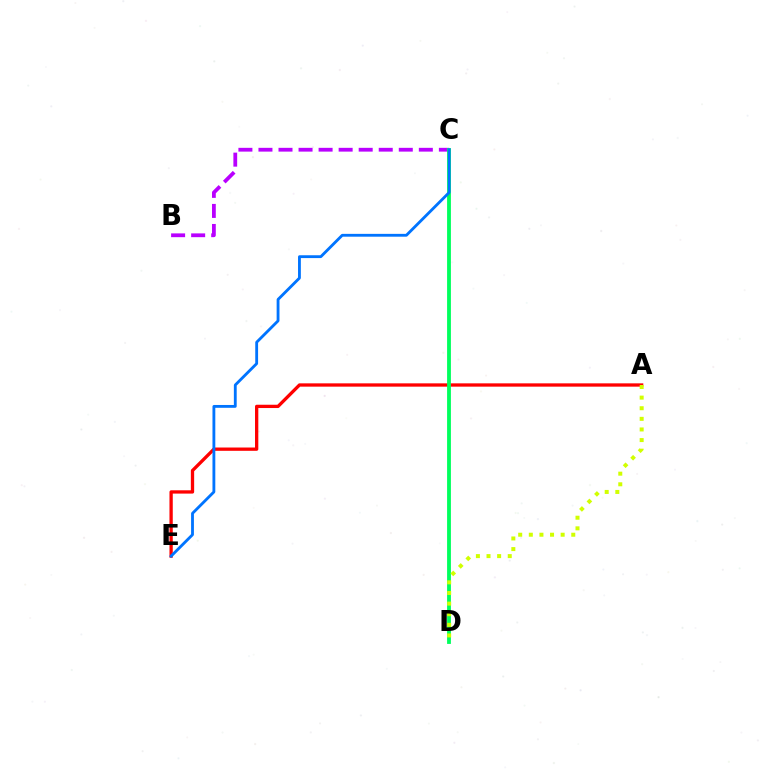{('A', 'E'): [{'color': '#ff0000', 'line_style': 'solid', 'thickness': 2.38}], ('B', 'C'): [{'color': '#b900ff', 'line_style': 'dashed', 'thickness': 2.72}], ('C', 'D'): [{'color': '#00ff5c', 'line_style': 'solid', 'thickness': 2.75}], ('C', 'E'): [{'color': '#0074ff', 'line_style': 'solid', 'thickness': 2.04}], ('A', 'D'): [{'color': '#d1ff00', 'line_style': 'dotted', 'thickness': 2.88}]}